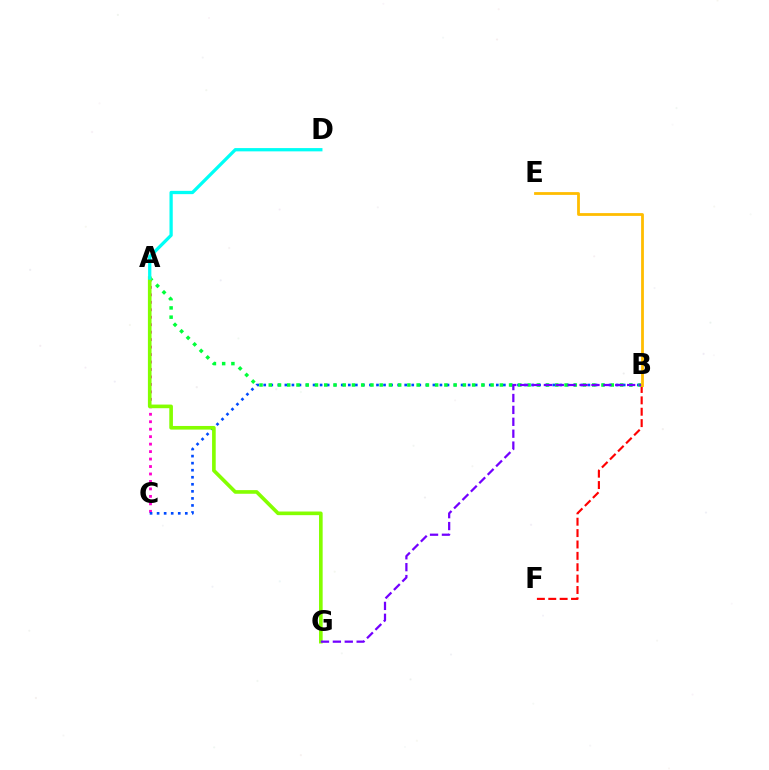{('B', 'F'): [{'color': '#ff0000', 'line_style': 'dashed', 'thickness': 1.55}], ('A', 'C'): [{'color': '#ff00cf', 'line_style': 'dotted', 'thickness': 2.03}], ('B', 'C'): [{'color': '#004bff', 'line_style': 'dotted', 'thickness': 1.92}], ('A', 'B'): [{'color': '#00ff39', 'line_style': 'dotted', 'thickness': 2.51}], ('A', 'G'): [{'color': '#84ff00', 'line_style': 'solid', 'thickness': 2.62}], ('A', 'D'): [{'color': '#00fff6', 'line_style': 'solid', 'thickness': 2.35}], ('B', 'G'): [{'color': '#7200ff', 'line_style': 'dashed', 'thickness': 1.62}], ('B', 'E'): [{'color': '#ffbd00', 'line_style': 'solid', 'thickness': 2.01}]}